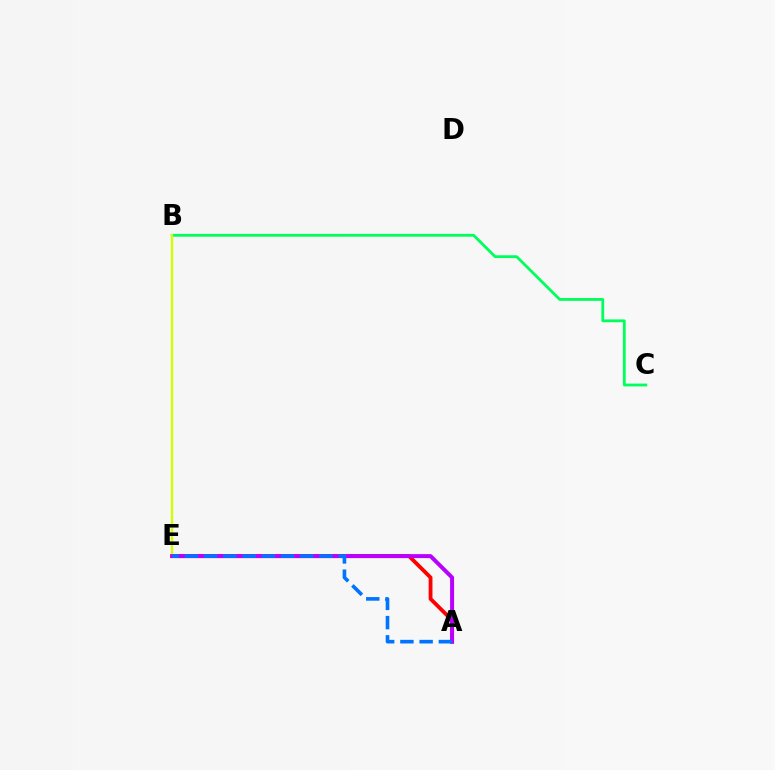{('A', 'E'): [{'color': '#ff0000', 'line_style': 'solid', 'thickness': 2.75}, {'color': '#b900ff', 'line_style': 'solid', 'thickness': 2.86}, {'color': '#0074ff', 'line_style': 'dashed', 'thickness': 2.61}], ('B', 'C'): [{'color': '#00ff5c', 'line_style': 'solid', 'thickness': 2.02}], ('B', 'E'): [{'color': '#d1ff00', 'line_style': 'solid', 'thickness': 1.67}]}